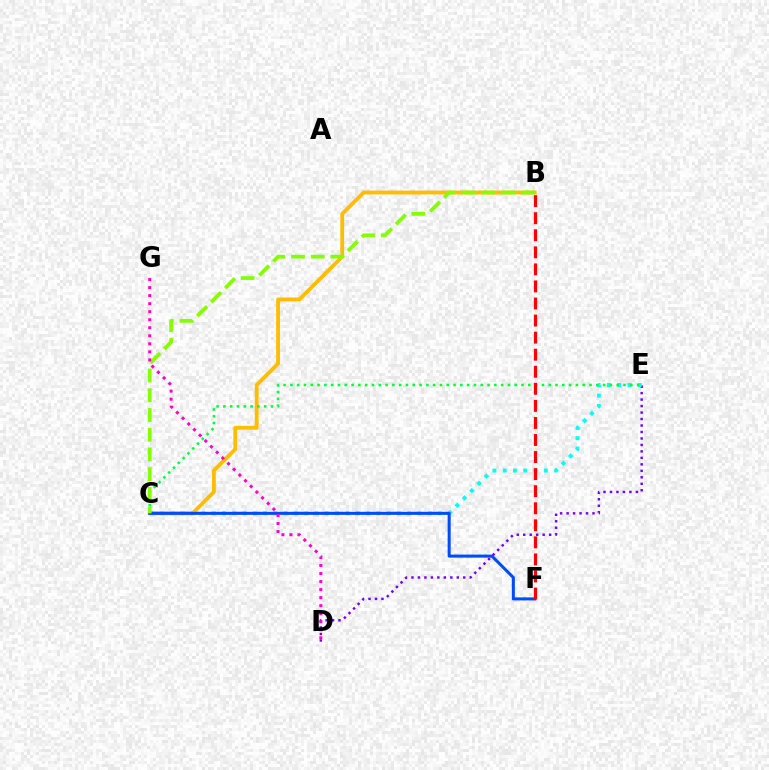{('D', 'E'): [{'color': '#7200ff', 'line_style': 'dotted', 'thickness': 1.76}], ('C', 'E'): [{'color': '#00fff6', 'line_style': 'dotted', 'thickness': 2.8}, {'color': '#00ff39', 'line_style': 'dotted', 'thickness': 1.85}], ('B', 'C'): [{'color': '#ffbd00', 'line_style': 'solid', 'thickness': 2.76}, {'color': '#84ff00', 'line_style': 'dashed', 'thickness': 2.68}], ('C', 'F'): [{'color': '#004bff', 'line_style': 'solid', 'thickness': 2.19}], ('D', 'G'): [{'color': '#ff00cf', 'line_style': 'dotted', 'thickness': 2.18}], ('B', 'F'): [{'color': '#ff0000', 'line_style': 'dashed', 'thickness': 2.32}]}